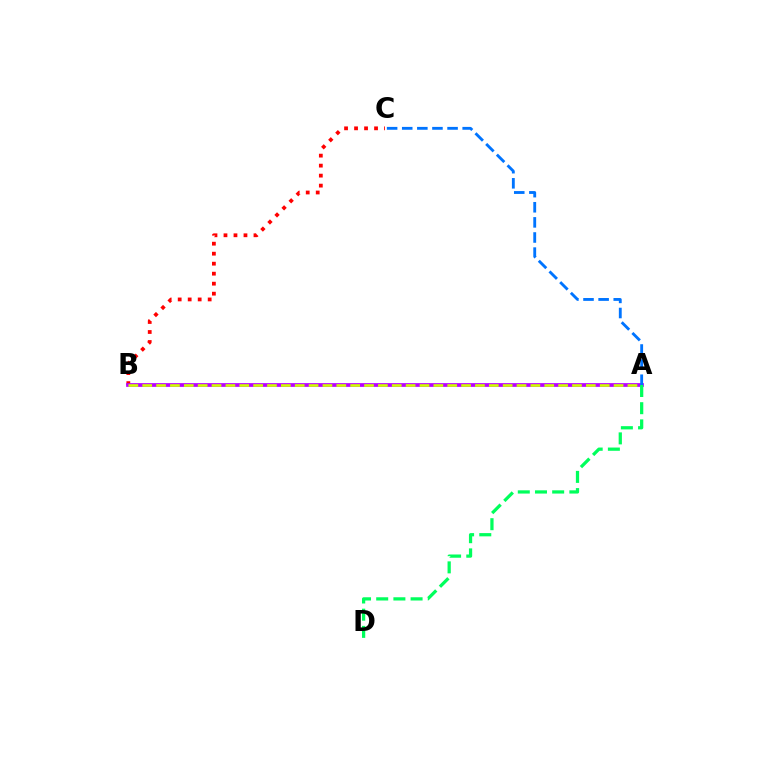{('B', 'C'): [{'color': '#ff0000', 'line_style': 'dotted', 'thickness': 2.72}], ('A', 'B'): [{'color': '#b900ff', 'line_style': 'solid', 'thickness': 2.69}, {'color': '#d1ff00', 'line_style': 'dashed', 'thickness': 1.88}], ('A', 'C'): [{'color': '#0074ff', 'line_style': 'dashed', 'thickness': 2.05}], ('A', 'D'): [{'color': '#00ff5c', 'line_style': 'dashed', 'thickness': 2.34}]}